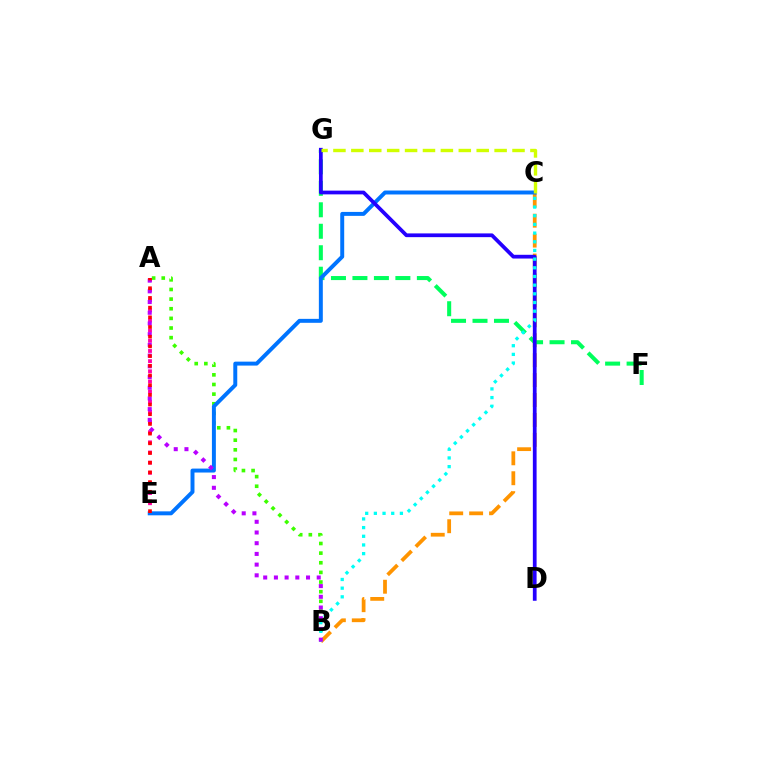{('A', 'B'): [{'color': '#3dff00', 'line_style': 'dotted', 'thickness': 2.62}, {'color': '#b900ff', 'line_style': 'dotted', 'thickness': 2.91}], ('B', 'C'): [{'color': '#ff9400', 'line_style': 'dashed', 'thickness': 2.71}, {'color': '#00fff6', 'line_style': 'dotted', 'thickness': 2.36}], ('F', 'G'): [{'color': '#00ff5c', 'line_style': 'dashed', 'thickness': 2.92}], ('A', 'E'): [{'color': '#ff00ac', 'line_style': 'dotted', 'thickness': 2.76}, {'color': '#ff0000', 'line_style': 'dotted', 'thickness': 2.63}], ('C', 'E'): [{'color': '#0074ff', 'line_style': 'solid', 'thickness': 2.84}], ('D', 'G'): [{'color': '#2500ff', 'line_style': 'solid', 'thickness': 2.7}], ('C', 'G'): [{'color': '#d1ff00', 'line_style': 'dashed', 'thickness': 2.43}]}